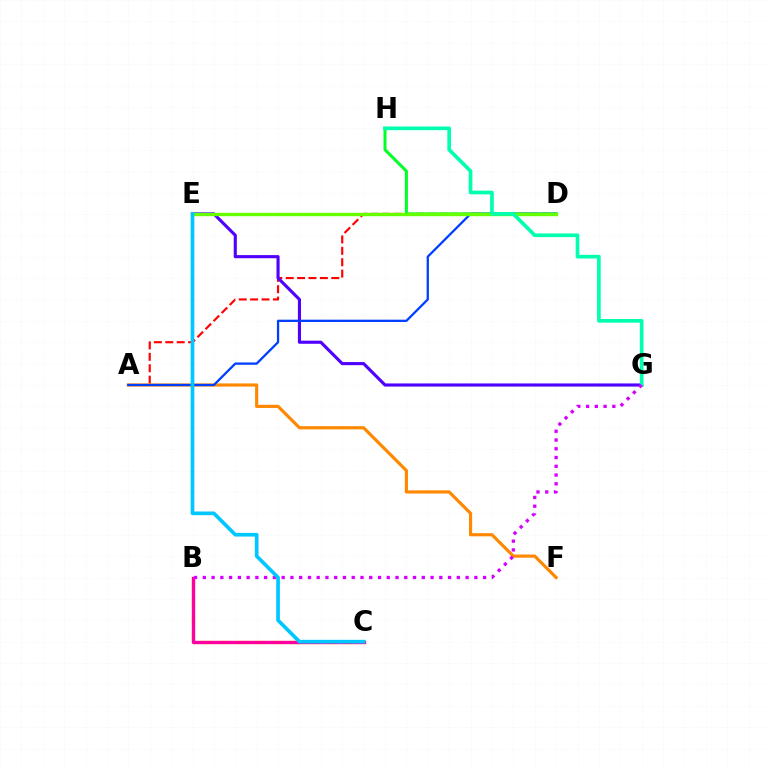{('B', 'C'): [{'color': '#eeff00', 'line_style': 'dashed', 'thickness': 2.41}, {'color': '#ff00a0', 'line_style': 'solid', 'thickness': 2.41}], ('A', 'D'): [{'color': '#ff0000', 'line_style': 'dashed', 'thickness': 1.55}, {'color': '#003fff', 'line_style': 'solid', 'thickness': 1.64}], ('E', 'G'): [{'color': '#4f00ff', 'line_style': 'solid', 'thickness': 2.24}], ('A', 'F'): [{'color': '#ff8800', 'line_style': 'solid', 'thickness': 2.28}], ('D', 'H'): [{'color': '#00ff27', 'line_style': 'solid', 'thickness': 2.17}], ('D', 'E'): [{'color': '#66ff00', 'line_style': 'solid', 'thickness': 2.43}], ('G', 'H'): [{'color': '#00ffaf', 'line_style': 'solid', 'thickness': 2.64}], ('B', 'G'): [{'color': '#d600ff', 'line_style': 'dotted', 'thickness': 2.38}], ('C', 'E'): [{'color': '#00c7ff', 'line_style': 'solid', 'thickness': 2.64}]}